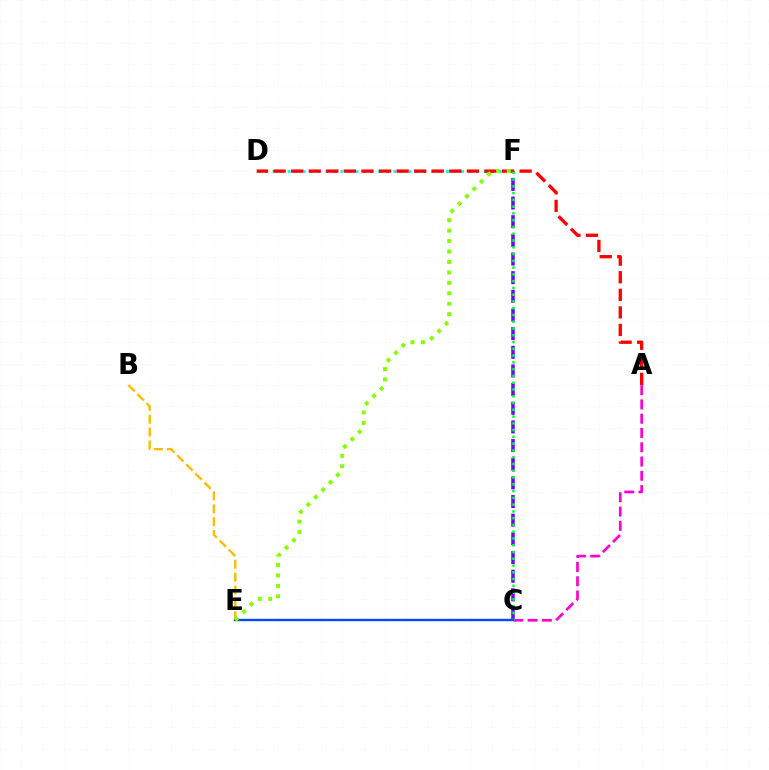{('A', 'C'): [{'color': '#ff00cf', 'line_style': 'dashed', 'thickness': 1.94}], ('D', 'F'): [{'color': '#00fff6', 'line_style': 'dotted', 'thickness': 2.05}], ('C', 'F'): [{'color': '#7200ff', 'line_style': 'dashed', 'thickness': 2.53}, {'color': '#00ff39', 'line_style': 'dotted', 'thickness': 1.84}], ('A', 'D'): [{'color': '#ff0000', 'line_style': 'dashed', 'thickness': 2.39}], ('B', 'E'): [{'color': '#ffbd00', 'line_style': 'dashed', 'thickness': 1.75}], ('C', 'E'): [{'color': '#004bff', 'line_style': 'solid', 'thickness': 1.72}], ('E', 'F'): [{'color': '#84ff00', 'line_style': 'dotted', 'thickness': 2.84}]}